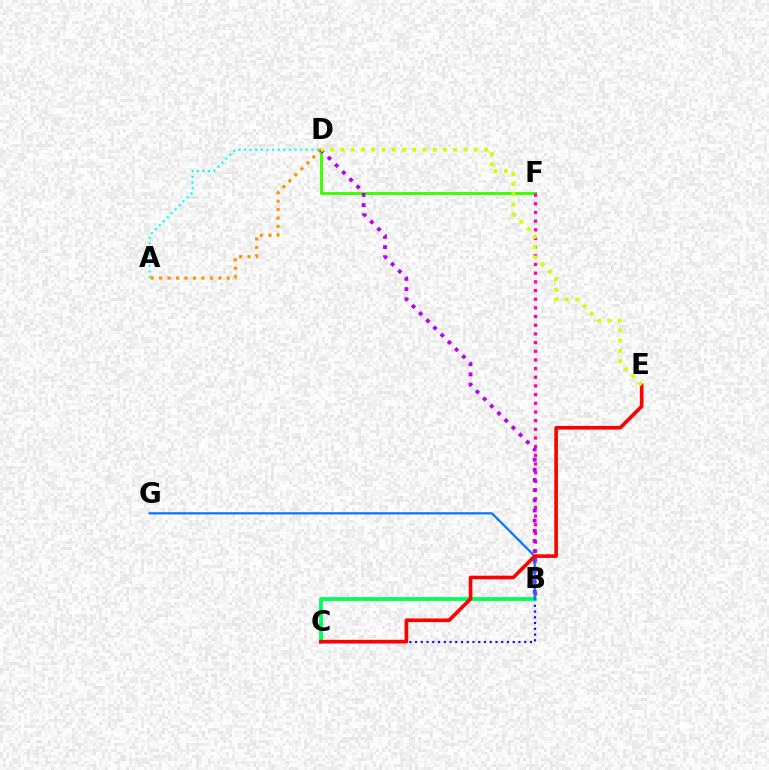{('B', 'C'): [{'color': '#2500ff', 'line_style': 'dotted', 'thickness': 1.56}, {'color': '#00ff5c', 'line_style': 'solid', 'thickness': 2.75}], ('D', 'F'): [{'color': '#3dff00', 'line_style': 'solid', 'thickness': 2.12}], ('A', 'D'): [{'color': '#00fff6', 'line_style': 'dotted', 'thickness': 1.52}, {'color': '#ff9400', 'line_style': 'dotted', 'thickness': 2.3}], ('B', 'F'): [{'color': '#ff00ac', 'line_style': 'dotted', 'thickness': 2.36}], ('B', 'D'): [{'color': '#b900ff', 'line_style': 'dotted', 'thickness': 2.76}], ('B', 'G'): [{'color': '#0074ff', 'line_style': 'solid', 'thickness': 1.58}], ('C', 'E'): [{'color': '#ff0000', 'line_style': 'solid', 'thickness': 2.62}], ('D', 'E'): [{'color': '#d1ff00', 'line_style': 'dotted', 'thickness': 2.79}]}